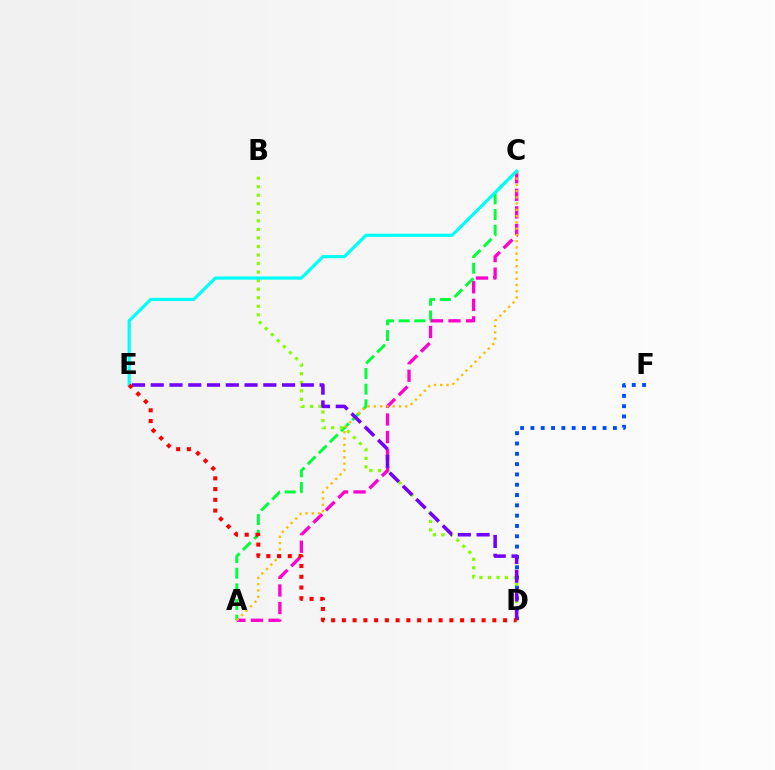{('A', 'C'): [{'color': '#00ff39', 'line_style': 'dashed', 'thickness': 2.13}, {'color': '#ff00cf', 'line_style': 'dashed', 'thickness': 2.39}, {'color': '#ffbd00', 'line_style': 'dotted', 'thickness': 1.7}], ('B', 'D'): [{'color': '#84ff00', 'line_style': 'dotted', 'thickness': 2.32}], ('D', 'F'): [{'color': '#004bff', 'line_style': 'dotted', 'thickness': 2.8}], ('D', 'E'): [{'color': '#7200ff', 'line_style': 'dashed', 'thickness': 2.55}, {'color': '#ff0000', 'line_style': 'dotted', 'thickness': 2.92}], ('C', 'E'): [{'color': '#00fff6', 'line_style': 'solid', 'thickness': 2.3}]}